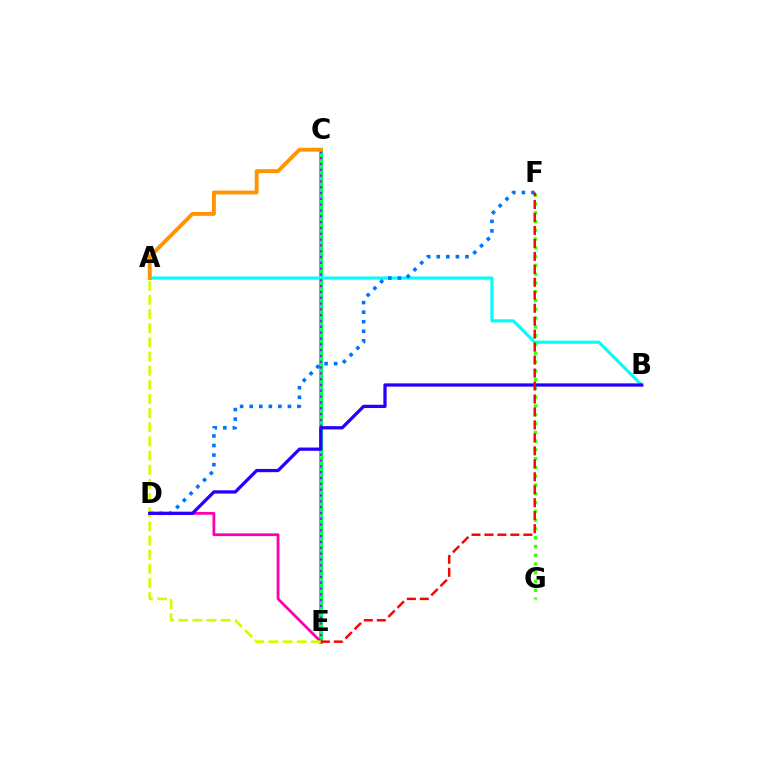{('C', 'E'): [{'color': '#00ff5c', 'line_style': 'solid', 'thickness': 2.94}, {'color': '#b900ff', 'line_style': 'dotted', 'thickness': 1.58}], ('A', 'B'): [{'color': '#00fff6', 'line_style': 'solid', 'thickness': 2.25}], ('D', 'F'): [{'color': '#0074ff', 'line_style': 'dotted', 'thickness': 2.6}], ('D', 'E'): [{'color': '#ff00ac', 'line_style': 'solid', 'thickness': 2.01}], ('F', 'G'): [{'color': '#3dff00', 'line_style': 'dotted', 'thickness': 2.39}], ('A', 'C'): [{'color': '#ff9400', 'line_style': 'solid', 'thickness': 2.8}], ('A', 'E'): [{'color': '#d1ff00', 'line_style': 'dashed', 'thickness': 1.92}], ('B', 'D'): [{'color': '#2500ff', 'line_style': 'solid', 'thickness': 2.35}], ('E', 'F'): [{'color': '#ff0000', 'line_style': 'dashed', 'thickness': 1.76}]}